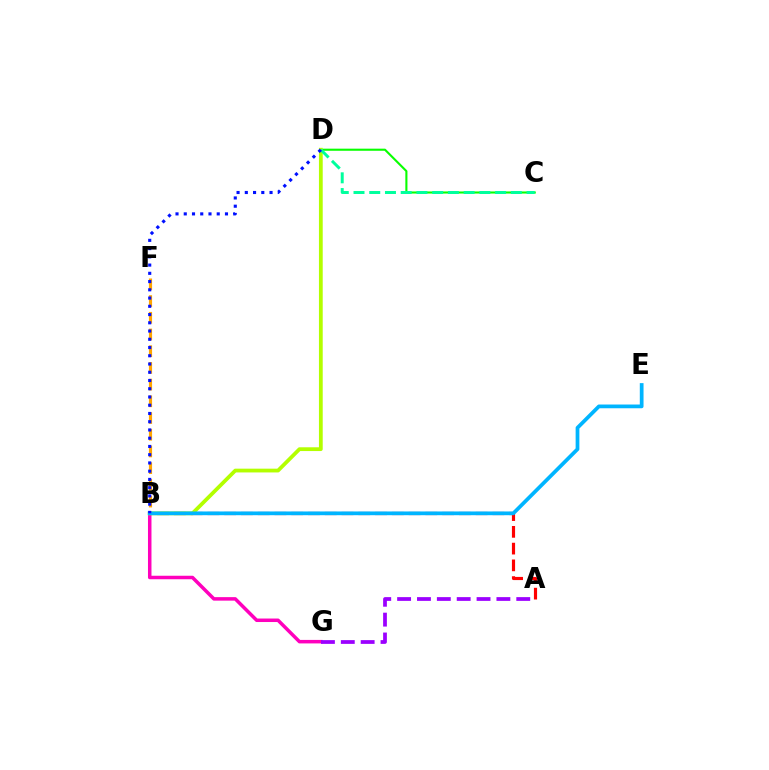{('C', 'D'): [{'color': '#08ff00', 'line_style': 'solid', 'thickness': 1.52}, {'color': '#00ff9d', 'line_style': 'dashed', 'thickness': 2.14}], ('B', 'F'): [{'color': '#ffa500', 'line_style': 'dashed', 'thickness': 2.27}], ('B', 'G'): [{'color': '#ff00bd', 'line_style': 'solid', 'thickness': 2.52}], ('A', 'B'): [{'color': '#ff0000', 'line_style': 'dashed', 'thickness': 2.28}], ('A', 'G'): [{'color': '#9b00ff', 'line_style': 'dashed', 'thickness': 2.7}], ('B', 'D'): [{'color': '#b3ff00', 'line_style': 'solid', 'thickness': 2.72}, {'color': '#0010ff', 'line_style': 'dotted', 'thickness': 2.24}], ('B', 'E'): [{'color': '#00b5ff', 'line_style': 'solid', 'thickness': 2.69}]}